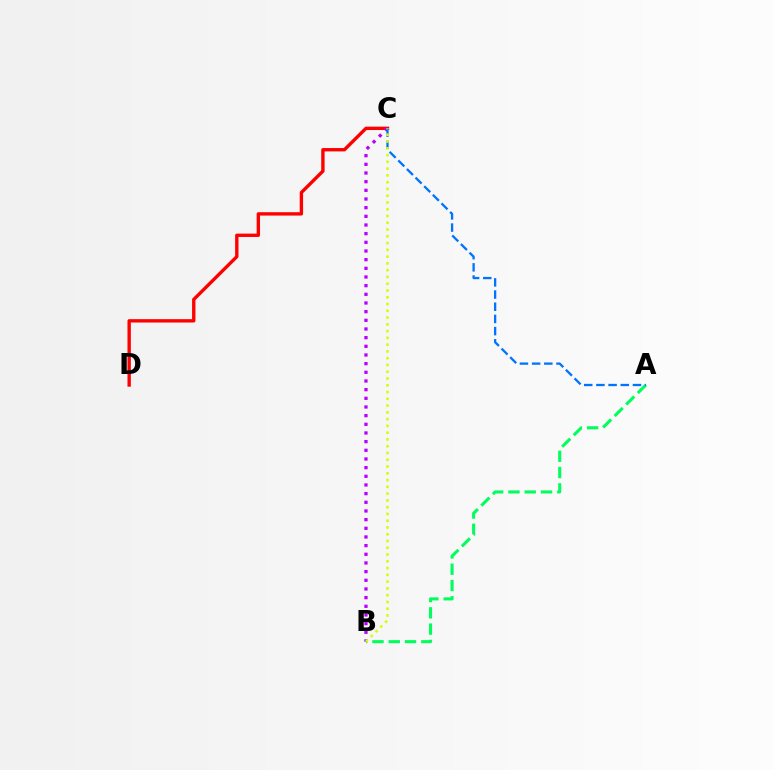{('A', 'B'): [{'color': '#00ff5c', 'line_style': 'dashed', 'thickness': 2.21}], ('C', 'D'): [{'color': '#ff0000', 'line_style': 'solid', 'thickness': 2.42}], ('B', 'C'): [{'color': '#b900ff', 'line_style': 'dotted', 'thickness': 2.35}, {'color': '#d1ff00', 'line_style': 'dotted', 'thickness': 1.84}], ('A', 'C'): [{'color': '#0074ff', 'line_style': 'dashed', 'thickness': 1.66}]}